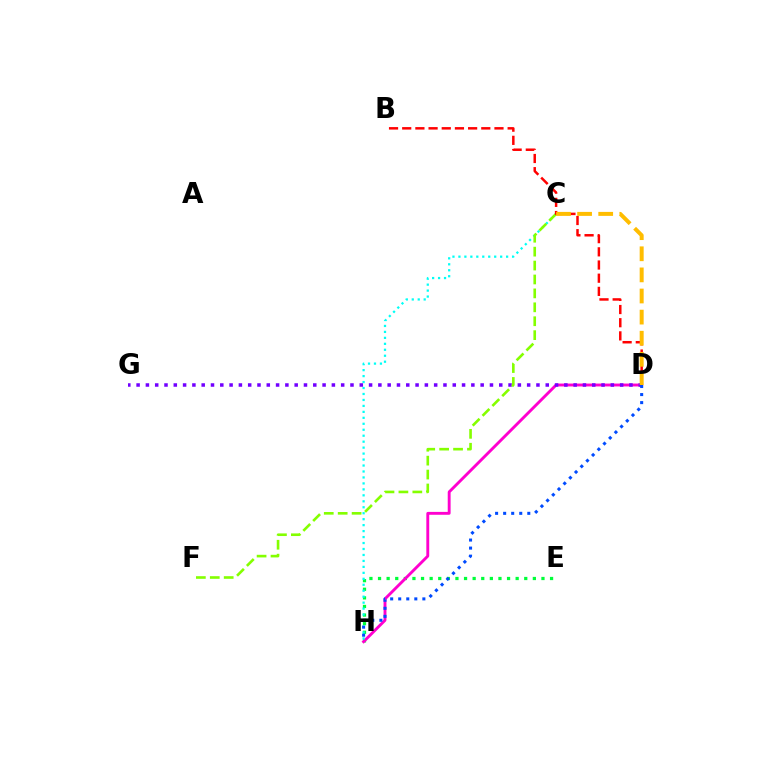{('E', 'H'): [{'color': '#00ff39', 'line_style': 'dotted', 'thickness': 2.34}], ('D', 'H'): [{'color': '#ff00cf', 'line_style': 'solid', 'thickness': 2.08}, {'color': '#004bff', 'line_style': 'dotted', 'thickness': 2.19}], ('C', 'H'): [{'color': '#00fff6', 'line_style': 'dotted', 'thickness': 1.62}], ('D', 'G'): [{'color': '#7200ff', 'line_style': 'dotted', 'thickness': 2.53}], ('C', 'F'): [{'color': '#84ff00', 'line_style': 'dashed', 'thickness': 1.89}], ('B', 'D'): [{'color': '#ff0000', 'line_style': 'dashed', 'thickness': 1.79}], ('C', 'D'): [{'color': '#ffbd00', 'line_style': 'dashed', 'thickness': 2.87}]}